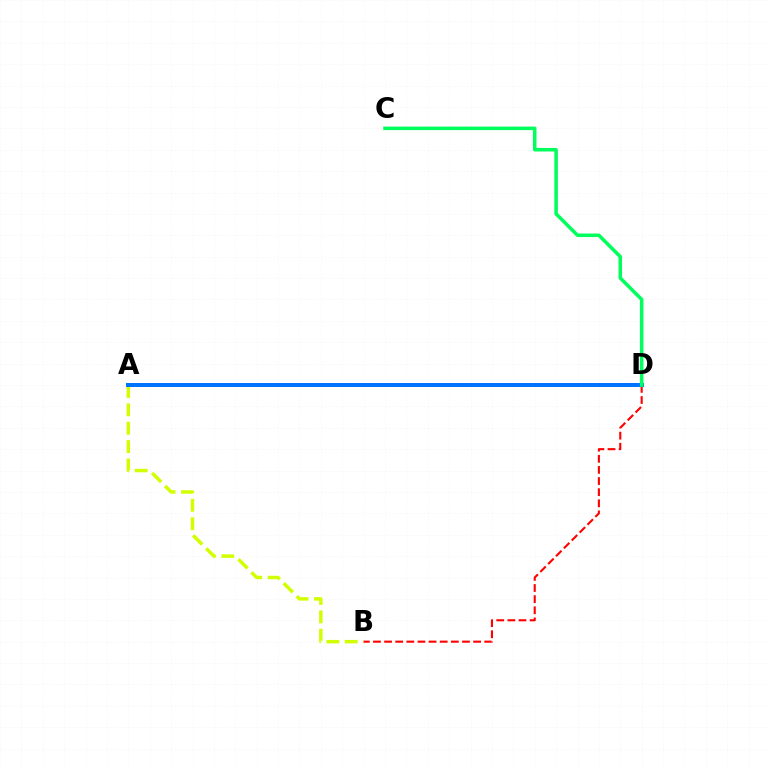{('A', 'B'): [{'color': '#d1ff00', 'line_style': 'dashed', 'thickness': 2.5}], ('B', 'D'): [{'color': '#ff0000', 'line_style': 'dashed', 'thickness': 1.51}], ('A', 'D'): [{'color': '#b900ff', 'line_style': 'dotted', 'thickness': 2.72}, {'color': '#0074ff', 'line_style': 'solid', 'thickness': 2.87}], ('C', 'D'): [{'color': '#00ff5c', 'line_style': 'solid', 'thickness': 2.54}]}